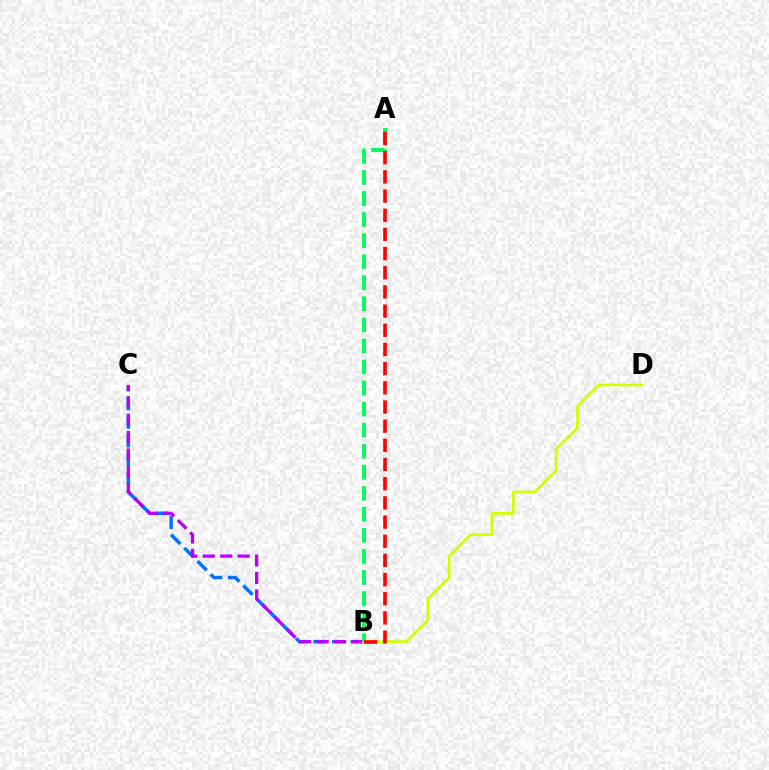{('B', 'C'): [{'color': '#0074ff', 'line_style': 'dashed', 'thickness': 2.53}, {'color': '#b900ff', 'line_style': 'dashed', 'thickness': 2.37}], ('B', 'D'): [{'color': '#d1ff00', 'line_style': 'solid', 'thickness': 1.97}], ('A', 'B'): [{'color': '#00ff5c', 'line_style': 'dashed', 'thickness': 2.86}, {'color': '#ff0000', 'line_style': 'dashed', 'thickness': 2.61}]}